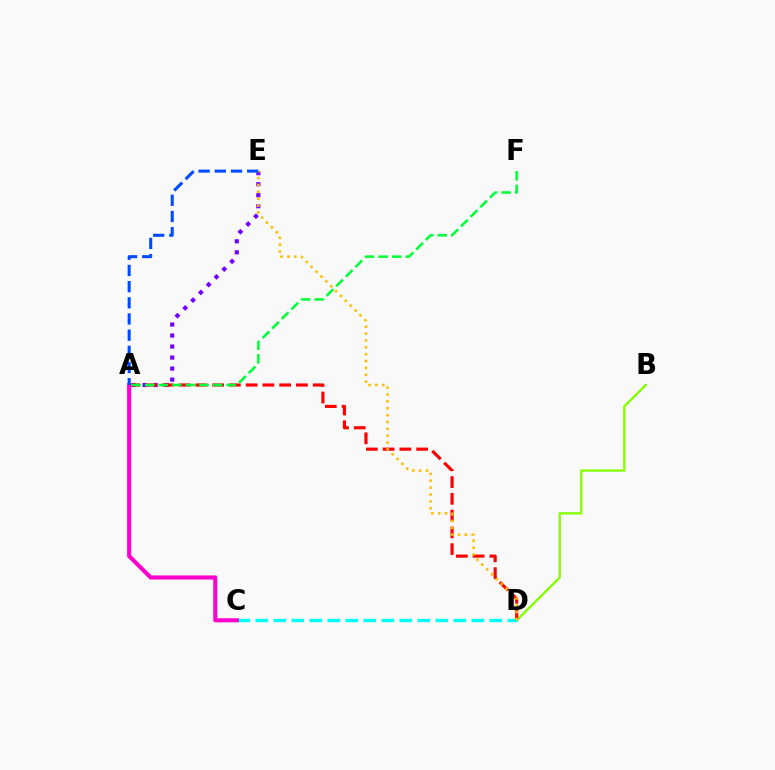{('A', 'E'): [{'color': '#7200ff', 'line_style': 'dotted', 'thickness': 2.99}, {'color': '#004bff', 'line_style': 'dashed', 'thickness': 2.2}], ('B', 'D'): [{'color': '#84ff00', 'line_style': 'solid', 'thickness': 1.68}], ('A', 'D'): [{'color': '#ff0000', 'line_style': 'dashed', 'thickness': 2.28}], ('C', 'D'): [{'color': '#00fff6', 'line_style': 'dashed', 'thickness': 2.45}], ('A', 'F'): [{'color': '#00ff39', 'line_style': 'dashed', 'thickness': 1.85}], ('A', 'C'): [{'color': '#ff00cf', 'line_style': 'solid', 'thickness': 2.95}], ('D', 'E'): [{'color': '#ffbd00', 'line_style': 'dotted', 'thickness': 1.87}]}